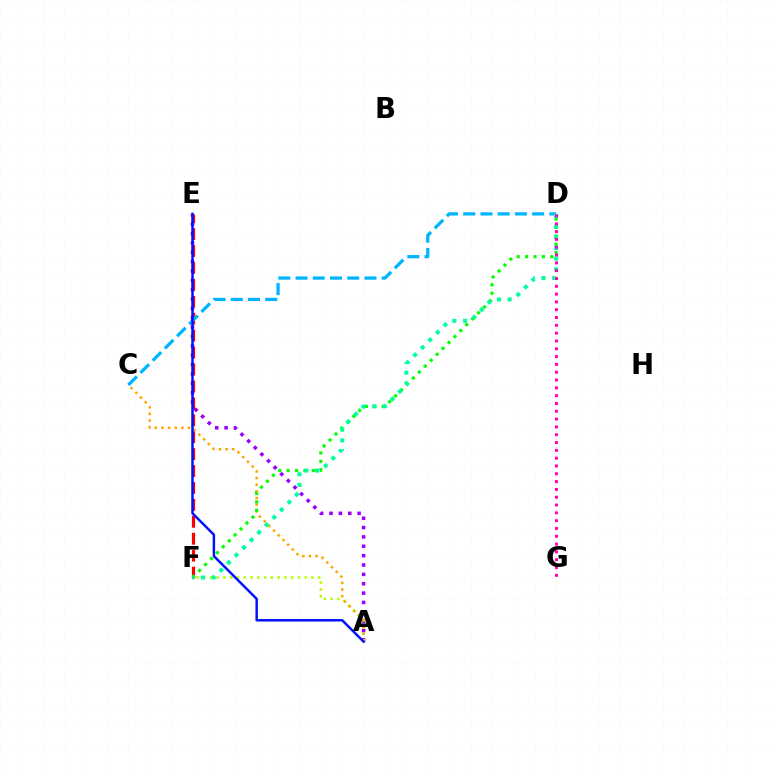{('A', 'E'): [{'color': '#9b00ff', 'line_style': 'dotted', 'thickness': 2.54}, {'color': '#0010ff', 'line_style': 'solid', 'thickness': 1.77}], ('A', 'F'): [{'color': '#b3ff00', 'line_style': 'dotted', 'thickness': 1.84}], ('E', 'F'): [{'color': '#ff0000', 'line_style': 'dashed', 'thickness': 2.3}], ('C', 'D'): [{'color': '#00b5ff', 'line_style': 'dashed', 'thickness': 2.34}], ('A', 'C'): [{'color': '#ffa500', 'line_style': 'dotted', 'thickness': 1.8}], ('D', 'F'): [{'color': '#08ff00', 'line_style': 'dotted', 'thickness': 2.28}, {'color': '#00ff9d', 'line_style': 'dotted', 'thickness': 2.9}], ('D', 'G'): [{'color': '#ff00bd', 'line_style': 'dotted', 'thickness': 2.12}]}